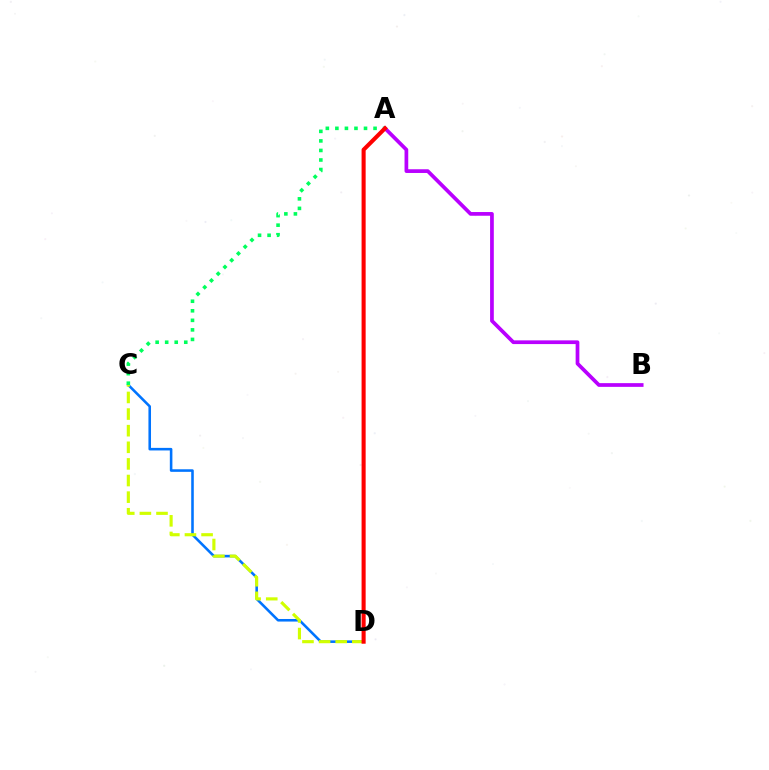{('C', 'D'): [{'color': '#0074ff', 'line_style': 'solid', 'thickness': 1.85}, {'color': '#d1ff00', 'line_style': 'dashed', 'thickness': 2.26}], ('A', 'C'): [{'color': '#00ff5c', 'line_style': 'dotted', 'thickness': 2.59}], ('A', 'B'): [{'color': '#b900ff', 'line_style': 'solid', 'thickness': 2.68}], ('A', 'D'): [{'color': '#ff0000', 'line_style': 'solid', 'thickness': 2.93}]}